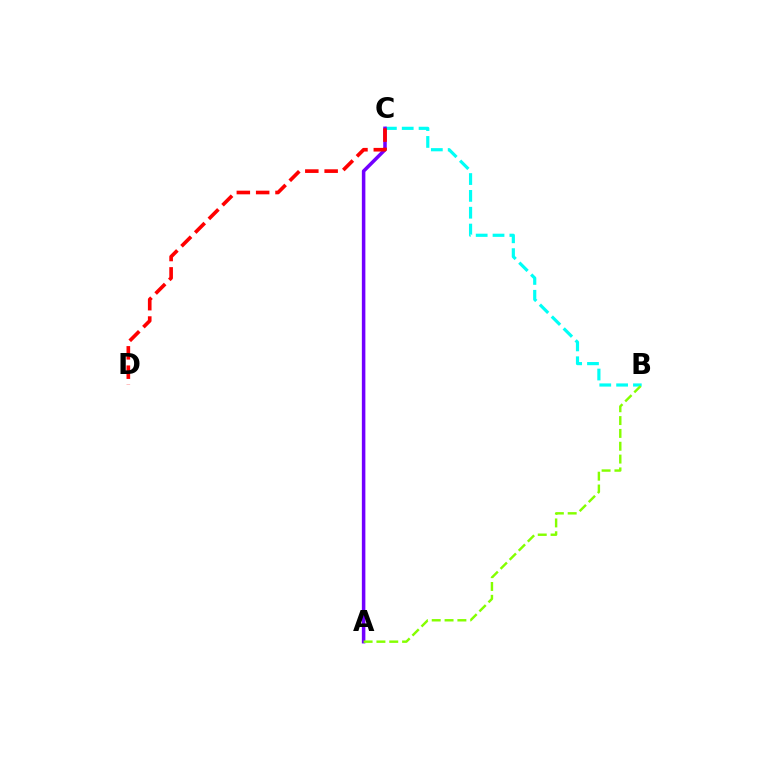{('B', 'C'): [{'color': '#00fff6', 'line_style': 'dashed', 'thickness': 2.29}], ('A', 'C'): [{'color': '#7200ff', 'line_style': 'solid', 'thickness': 2.54}], ('A', 'B'): [{'color': '#84ff00', 'line_style': 'dashed', 'thickness': 1.74}], ('C', 'D'): [{'color': '#ff0000', 'line_style': 'dashed', 'thickness': 2.63}]}